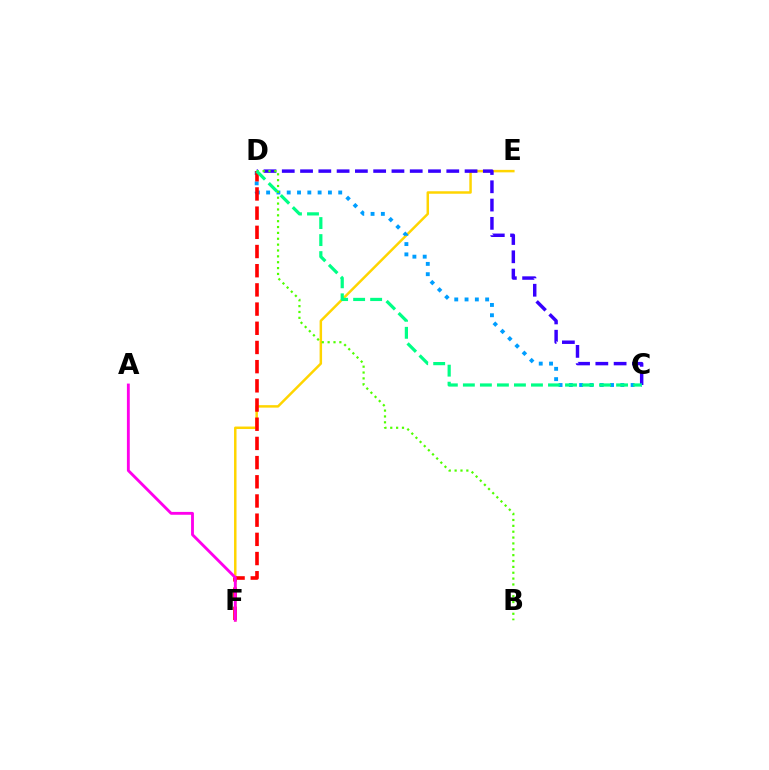{('E', 'F'): [{'color': '#ffd500', 'line_style': 'solid', 'thickness': 1.79}], ('C', 'D'): [{'color': '#3700ff', 'line_style': 'dashed', 'thickness': 2.48}, {'color': '#009eff', 'line_style': 'dotted', 'thickness': 2.8}, {'color': '#00ff86', 'line_style': 'dashed', 'thickness': 2.31}], ('D', 'F'): [{'color': '#ff0000', 'line_style': 'dashed', 'thickness': 2.61}], ('B', 'D'): [{'color': '#4fff00', 'line_style': 'dotted', 'thickness': 1.59}], ('A', 'F'): [{'color': '#ff00ed', 'line_style': 'solid', 'thickness': 2.06}]}